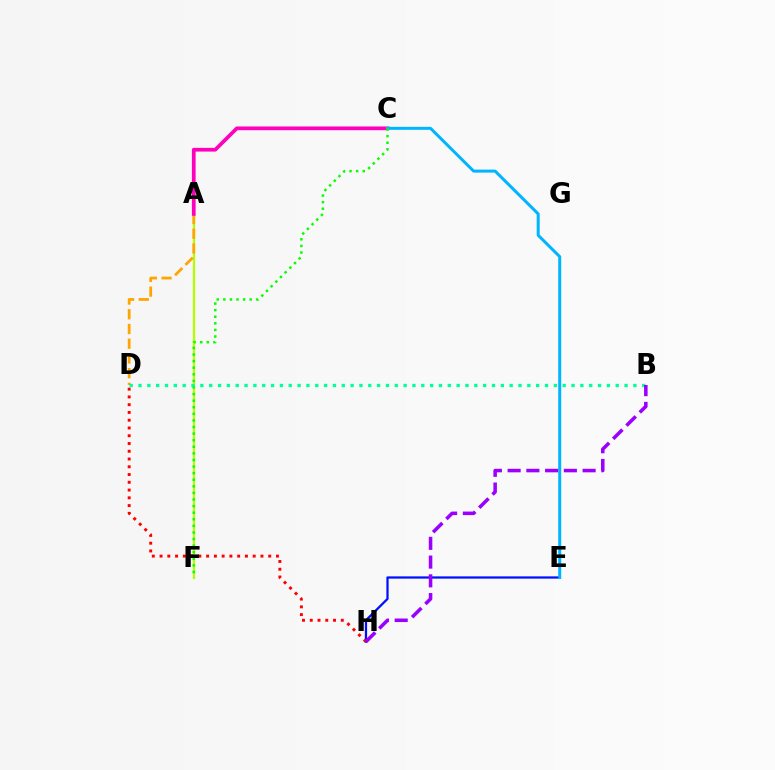{('A', 'F'): [{'color': '#b3ff00', 'line_style': 'solid', 'thickness': 1.64}], ('A', 'D'): [{'color': '#ffa500', 'line_style': 'dashed', 'thickness': 2.0}], ('E', 'H'): [{'color': '#0010ff', 'line_style': 'solid', 'thickness': 1.63}], ('A', 'C'): [{'color': '#ff00bd', 'line_style': 'solid', 'thickness': 2.68}], ('C', 'E'): [{'color': '#00b5ff', 'line_style': 'solid', 'thickness': 2.16}], ('B', 'D'): [{'color': '#00ff9d', 'line_style': 'dotted', 'thickness': 2.4}], ('D', 'H'): [{'color': '#ff0000', 'line_style': 'dotted', 'thickness': 2.11}], ('B', 'H'): [{'color': '#9b00ff', 'line_style': 'dashed', 'thickness': 2.55}], ('C', 'F'): [{'color': '#08ff00', 'line_style': 'dotted', 'thickness': 1.79}]}